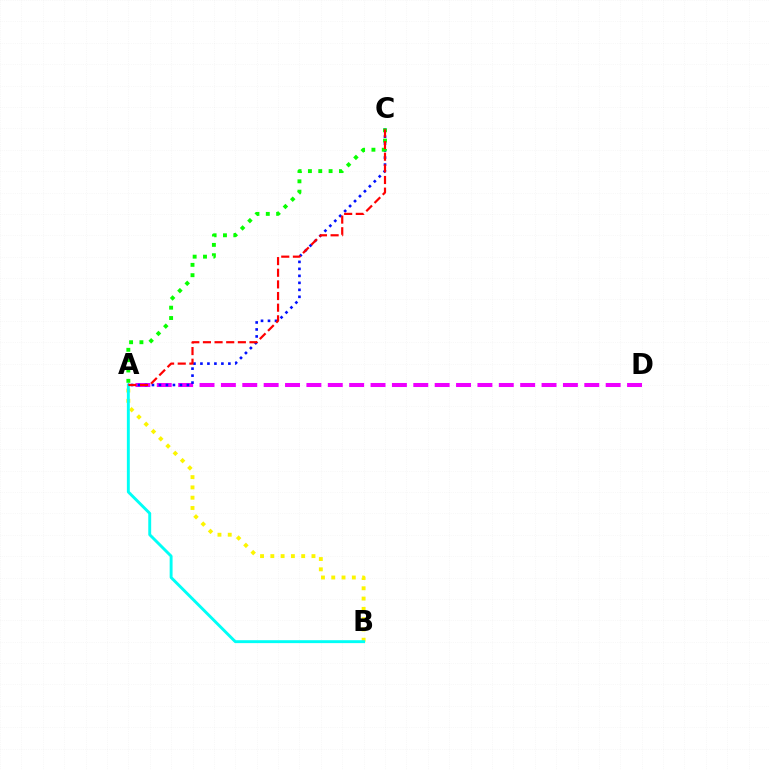{('A', 'D'): [{'color': '#ee00ff', 'line_style': 'dashed', 'thickness': 2.9}], ('A', 'B'): [{'color': '#fcf500', 'line_style': 'dotted', 'thickness': 2.8}, {'color': '#00fff6', 'line_style': 'solid', 'thickness': 2.09}], ('A', 'C'): [{'color': '#0010ff', 'line_style': 'dotted', 'thickness': 1.9}, {'color': '#08ff00', 'line_style': 'dotted', 'thickness': 2.81}, {'color': '#ff0000', 'line_style': 'dashed', 'thickness': 1.58}]}